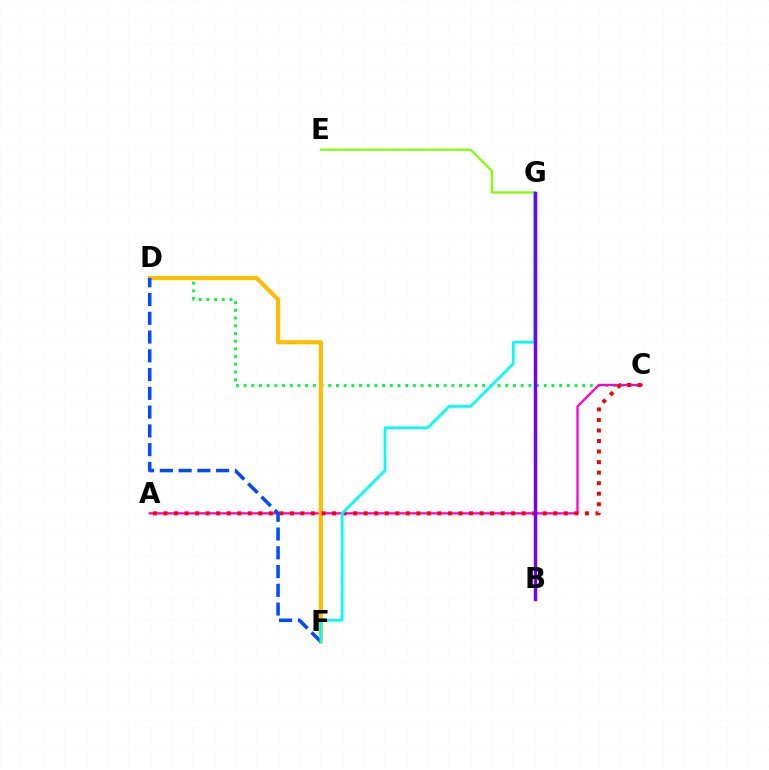{('C', 'D'): [{'color': '#00ff39', 'line_style': 'dotted', 'thickness': 2.09}], ('A', 'C'): [{'color': '#ff00cf', 'line_style': 'solid', 'thickness': 1.65}, {'color': '#ff0000', 'line_style': 'dotted', 'thickness': 2.86}], ('E', 'G'): [{'color': '#84ff00', 'line_style': 'solid', 'thickness': 1.61}], ('D', 'F'): [{'color': '#ffbd00', 'line_style': 'solid', 'thickness': 2.98}, {'color': '#004bff', 'line_style': 'dashed', 'thickness': 2.55}], ('F', 'G'): [{'color': '#00fff6', 'line_style': 'solid', 'thickness': 1.95}], ('B', 'G'): [{'color': '#7200ff', 'line_style': 'solid', 'thickness': 2.46}]}